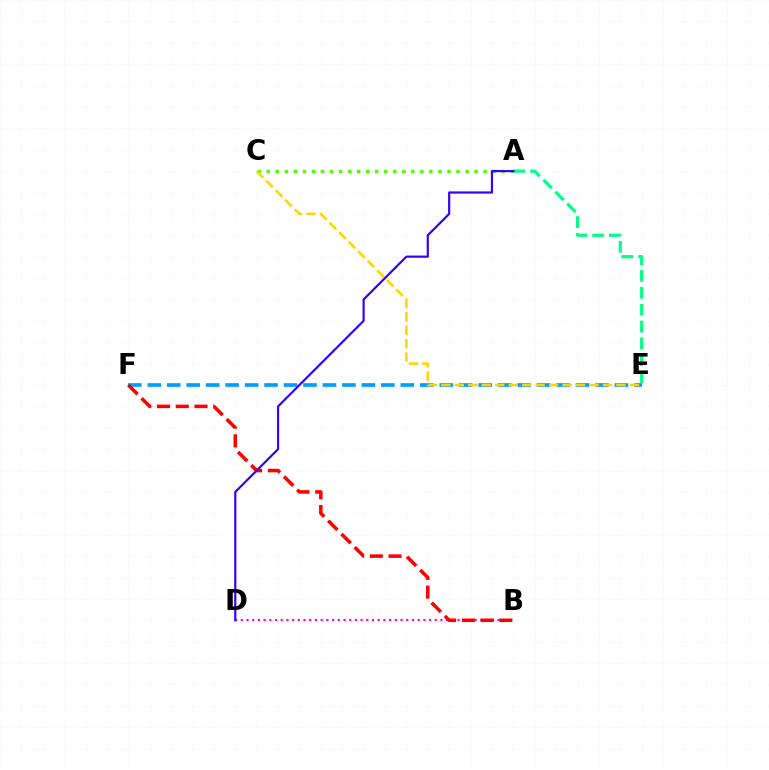{('E', 'F'): [{'color': '#009eff', 'line_style': 'dashed', 'thickness': 2.64}], ('B', 'D'): [{'color': '#ff00ed', 'line_style': 'dotted', 'thickness': 1.55}], ('A', 'C'): [{'color': '#4fff00', 'line_style': 'dotted', 'thickness': 2.46}], ('B', 'F'): [{'color': '#ff0000', 'line_style': 'dashed', 'thickness': 2.55}], ('C', 'E'): [{'color': '#ffd500', 'line_style': 'dashed', 'thickness': 1.83}], ('A', 'E'): [{'color': '#00ff86', 'line_style': 'dashed', 'thickness': 2.29}], ('A', 'D'): [{'color': '#3700ff', 'line_style': 'solid', 'thickness': 1.58}]}